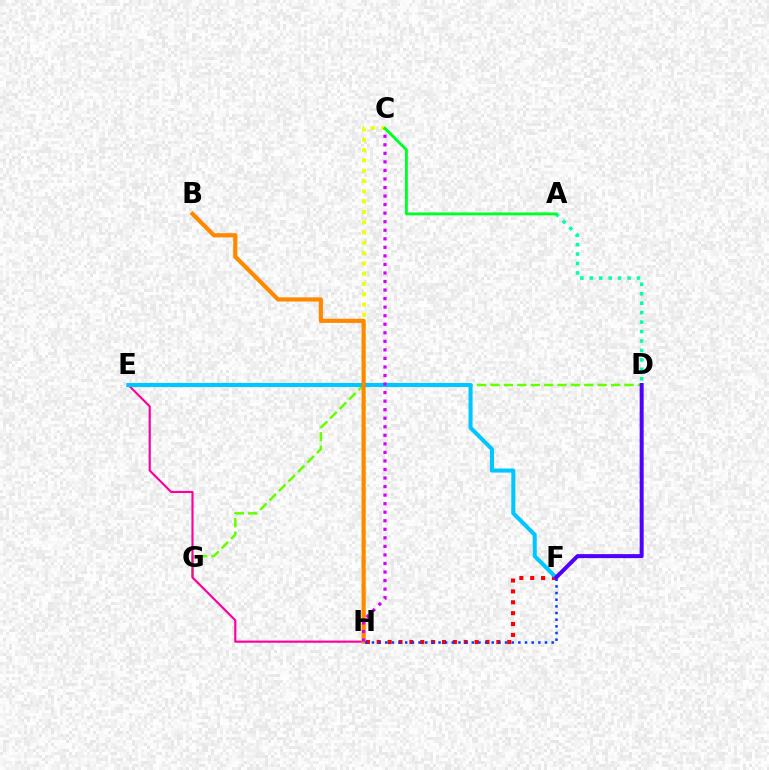{('D', 'G'): [{'color': '#66ff00', 'line_style': 'dashed', 'thickness': 1.82}], ('C', 'H'): [{'color': '#eeff00', 'line_style': 'dotted', 'thickness': 2.8}, {'color': '#d600ff', 'line_style': 'dotted', 'thickness': 2.32}], ('F', 'H'): [{'color': '#ff0000', 'line_style': 'dotted', 'thickness': 2.95}, {'color': '#003fff', 'line_style': 'dotted', 'thickness': 1.81}], ('E', 'H'): [{'color': '#ff00a0', 'line_style': 'solid', 'thickness': 1.55}], ('E', 'F'): [{'color': '#00c7ff', 'line_style': 'solid', 'thickness': 2.93}], ('B', 'H'): [{'color': '#ff8800', 'line_style': 'solid', 'thickness': 2.99}], ('A', 'D'): [{'color': '#00ffaf', 'line_style': 'dotted', 'thickness': 2.57}], ('D', 'F'): [{'color': '#4f00ff', 'line_style': 'solid', 'thickness': 2.87}], ('A', 'C'): [{'color': '#00ff27', 'line_style': 'solid', 'thickness': 2.08}]}